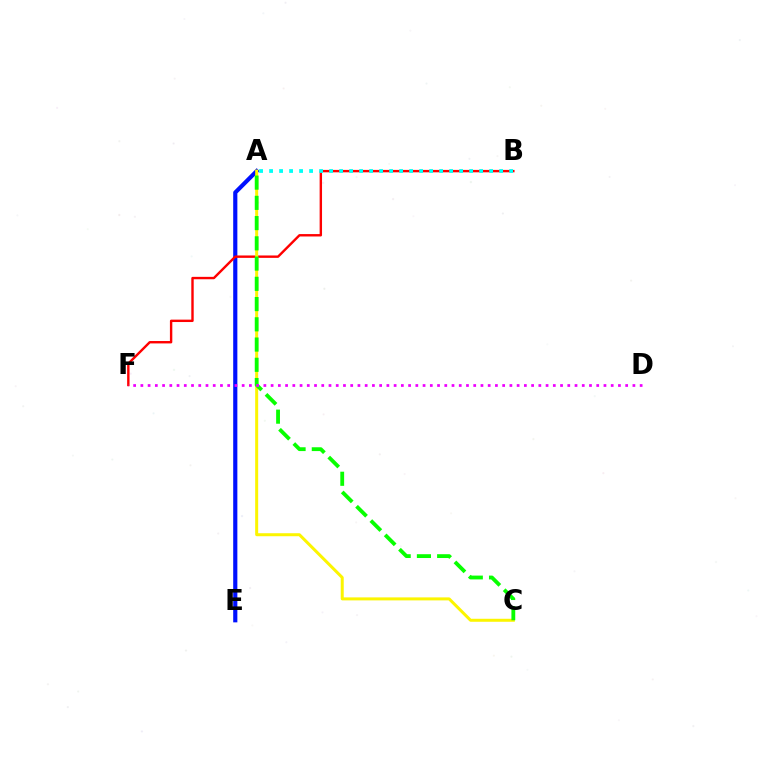{('A', 'E'): [{'color': '#0010ff', 'line_style': 'solid', 'thickness': 2.99}], ('B', 'F'): [{'color': '#ff0000', 'line_style': 'solid', 'thickness': 1.73}], ('A', 'C'): [{'color': '#fcf500', 'line_style': 'solid', 'thickness': 2.16}, {'color': '#08ff00', 'line_style': 'dashed', 'thickness': 2.75}], ('A', 'B'): [{'color': '#00fff6', 'line_style': 'dotted', 'thickness': 2.72}], ('D', 'F'): [{'color': '#ee00ff', 'line_style': 'dotted', 'thickness': 1.97}]}